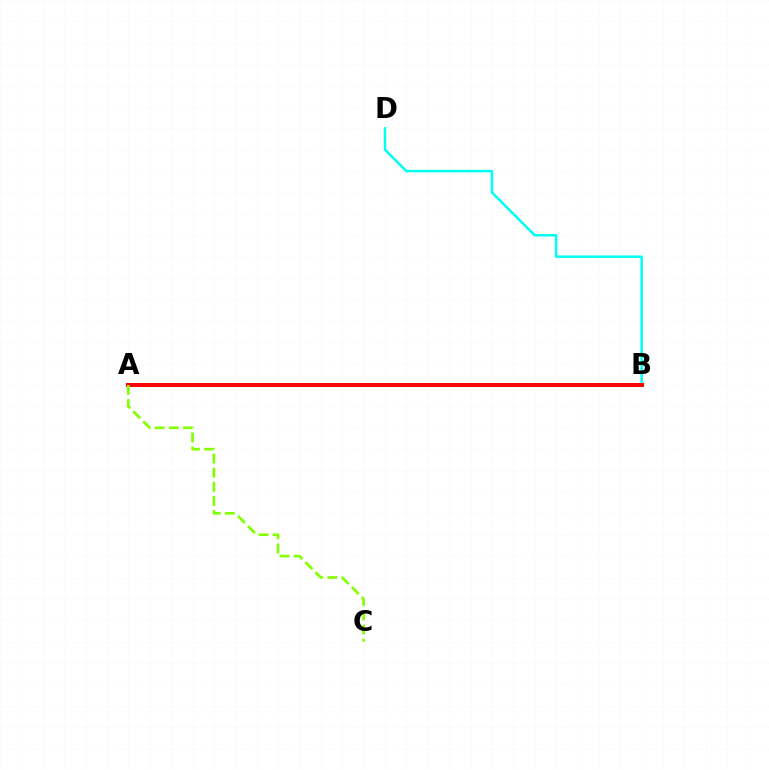{('A', 'B'): [{'color': '#7200ff', 'line_style': 'dotted', 'thickness': 1.77}, {'color': '#ff0000', 'line_style': 'solid', 'thickness': 2.85}], ('B', 'D'): [{'color': '#00fff6', 'line_style': 'solid', 'thickness': 1.79}], ('A', 'C'): [{'color': '#84ff00', 'line_style': 'dashed', 'thickness': 1.92}]}